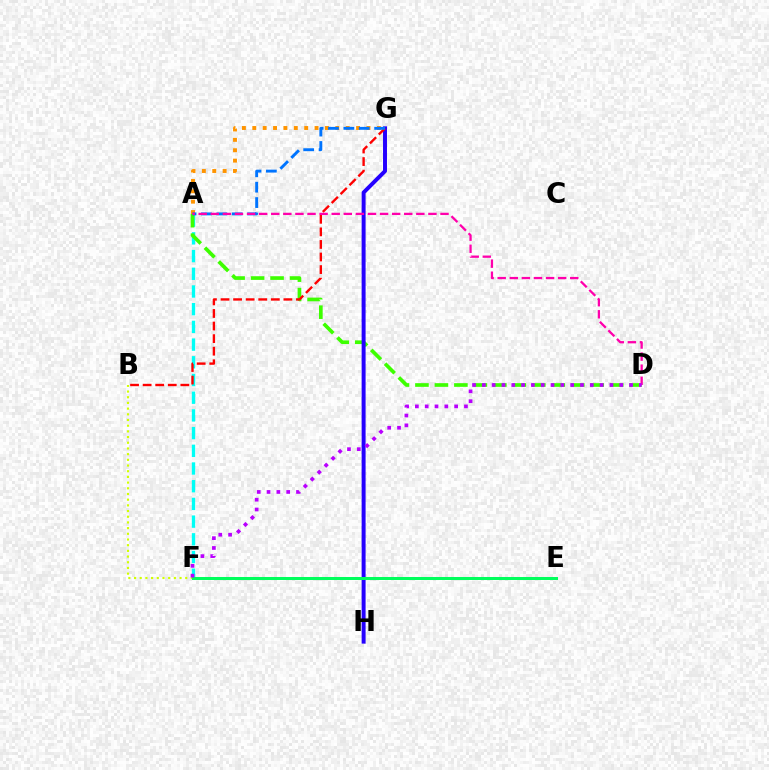{('B', 'F'): [{'color': '#d1ff00', 'line_style': 'dotted', 'thickness': 1.55}], ('A', 'F'): [{'color': '#00fff6', 'line_style': 'dashed', 'thickness': 2.4}], ('A', 'D'): [{'color': '#3dff00', 'line_style': 'dashed', 'thickness': 2.65}, {'color': '#ff00ac', 'line_style': 'dashed', 'thickness': 1.64}], ('G', 'H'): [{'color': '#2500ff', 'line_style': 'solid', 'thickness': 2.85}], ('E', 'F'): [{'color': '#00ff5c', 'line_style': 'solid', 'thickness': 2.17}], ('A', 'G'): [{'color': '#ff9400', 'line_style': 'dotted', 'thickness': 2.82}, {'color': '#0074ff', 'line_style': 'dashed', 'thickness': 2.09}], ('B', 'G'): [{'color': '#ff0000', 'line_style': 'dashed', 'thickness': 1.71}], ('D', 'F'): [{'color': '#b900ff', 'line_style': 'dotted', 'thickness': 2.67}]}